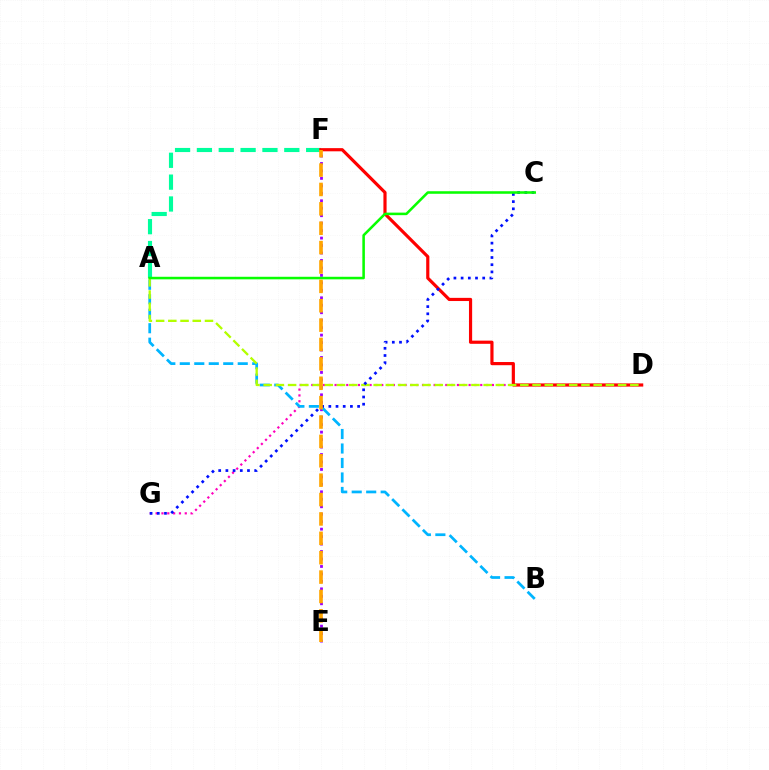{('A', 'F'): [{'color': '#00ff9d', 'line_style': 'dashed', 'thickness': 2.97}], ('E', 'F'): [{'color': '#9b00ff', 'line_style': 'dotted', 'thickness': 2.03}, {'color': '#ffa500', 'line_style': 'dashed', 'thickness': 2.63}], ('D', 'G'): [{'color': '#ff00bd', 'line_style': 'dotted', 'thickness': 1.58}], ('D', 'F'): [{'color': '#ff0000', 'line_style': 'solid', 'thickness': 2.29}], ('A', 'B'): [{'color': '#00b5ff', 'line_style': 'dashed', 'thickness': 1.97}], ('A', 'D'): [{'color': '#b3ff00', 'line_style': 'dashed', 'thickness': 1.66}], ('C', 'G'): [{'color': '#0010ff', 'line_style': 'dotted', 'thickness': 1.95}], ('A', 'C'): [{'color': '#08ff00', 'line_style': 'solid', 'thickness': 1.83}]}